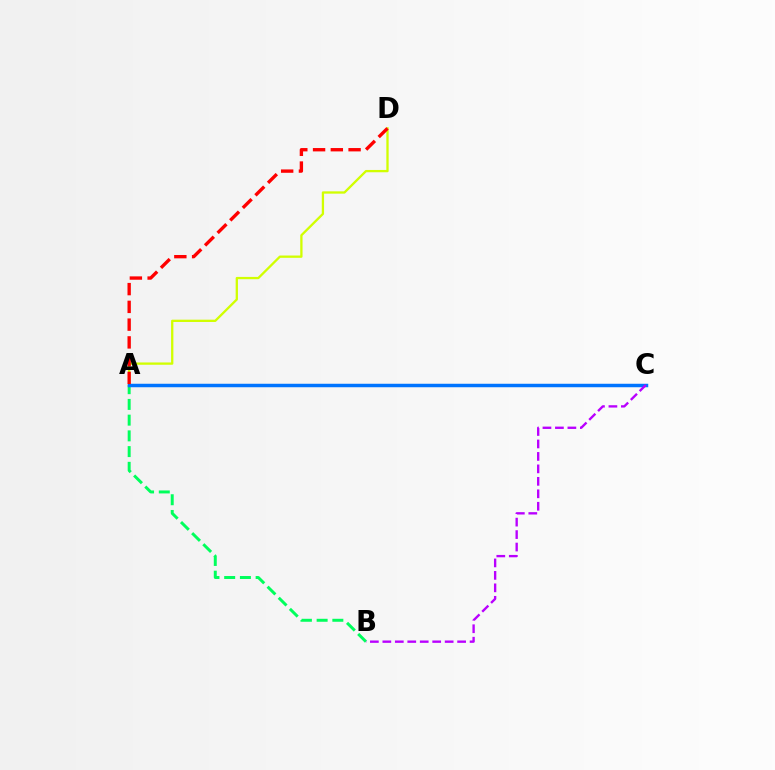{('A', 'B'): [{'color': '#00ff5c', 'line_style': 'dashed', 'thickness': 2.14}], ('A', 'D'): [{'color': '#d1ff00', 'line_style': 'solid', 'thickness': 1.66}, {'color': '#ff0000', 'line_style': 'dashed', 'thickness': 2.41}], ('A', 'C'): [{'color': '#0074ff', 'line_style': 'solid', 'thickness': 2.51}], ('B', 'C'): [{'color': '#b900ff', 'line_style': 'dashed', 'thickness': 1.69}]}